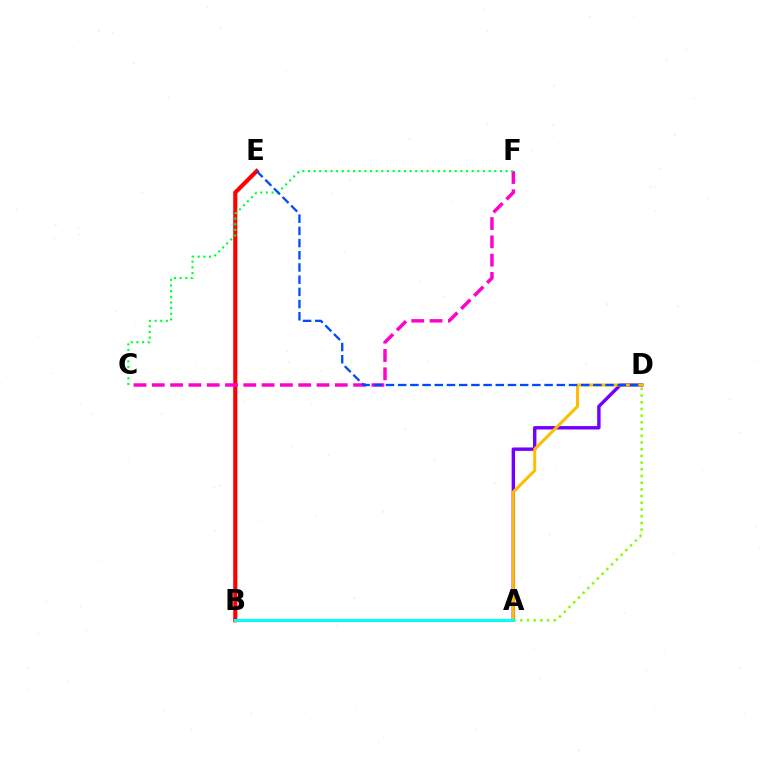{('A', 'D'): [{'color': '#7200ff', 'line_style': 'solid', 'thickness': 2.46}, {'color': '#84ff00', 'line_style': 'dotted', 'thickness': 1.82}, {'color': '#ffbd00', 'line_style': 'solid', 'thickness': 2.17}], ('B', 'E'): [{'color': '#ff0000', 'line_style': 'solid', 'thickness': 2.96}], ('A', 'B'): [{'color': '#00fff6', 'line_style': 'solid', 'thickness': 2.16}], ('C', 'F'): [{'color': '#ff00cf', 'line_style': 'dashed', 'thickness': 2.49}, {'color': '#00ff39', 'line_style': 'dotted', 'thickness': 1.53}], ('D', 'E'): [{'color': '#004bff', 'line_style': 'dashed', 'thickness': 1.66}]}